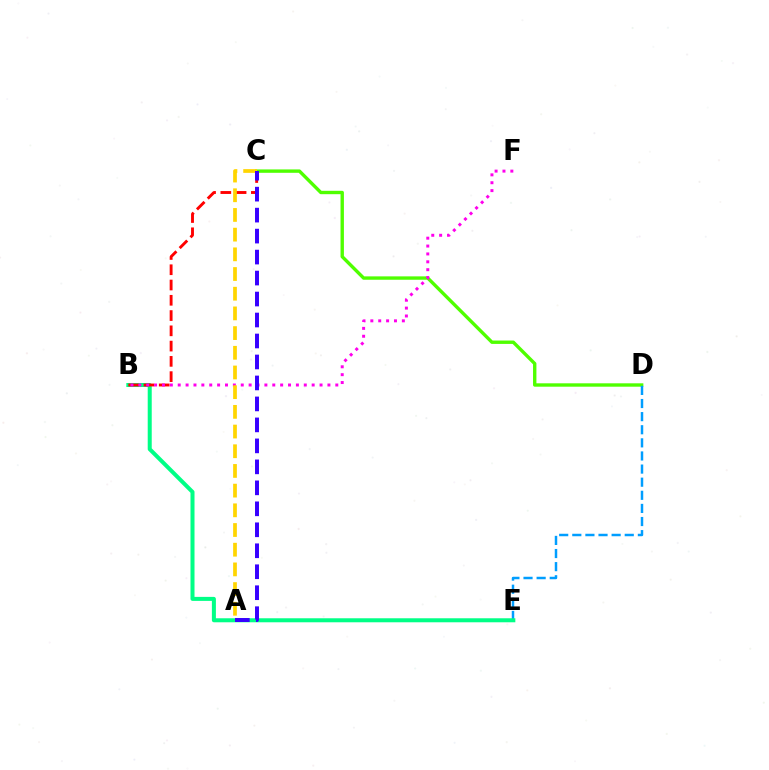{('C', 'D'): [{'color': '#4fff00', 'line_style': 'solid', 'thickness': 2.43}], ('D', 'E'): [{'color': '#009eff', 'line_style': 'dashed', 'thickness': 1.78}], ('B', 'E'): [{'color': '#00ff86', 'line_style': 'solid', 'thickness': 2.89}], ('B', 'C'): [{'color': '#ff0000', 'line_style': 'dashed', 'thickness': 2.07}], ('B', 'F'): [{'color': '#ff00ed', 'line_style': 'dotted', 'thickness': 2.14}], ('A', 'C'): [{'color': '#ffd500', 'line_style': 'dashed', 'thickness': 2.68}, {'color': '#3700ff', 'line_style': 'dashed', 'thickness': 2.85}]}